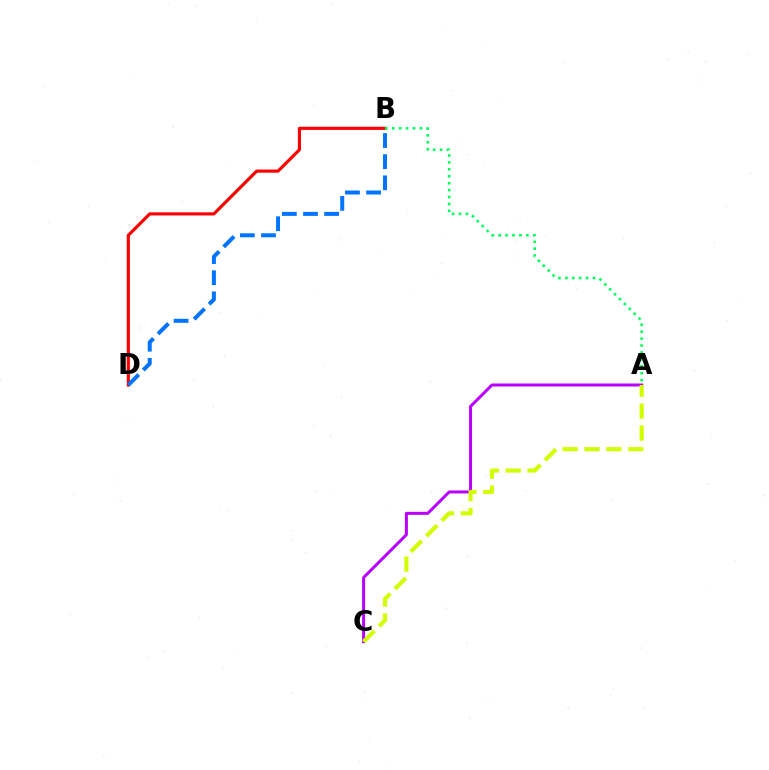{('B', 'D'): [{'color': '#ff0000', 'line_style': 'solid', 'thickness': 2.26}, {'color': '#0074ff', 'line_style': 'dashed', 'thickness': 2.87}], ('A', 'C'): [{'color': '#b900ff', 'line_style': 'solid', 'thickness': 2.15}, {'color': '#d1ff00', 'line_style': 'dashed', 'thickness': 2.98}], ('A', 'B'): [{'color': '#00ff5c', 'line_style': 'dotted', 'thickness': 1.88}]}